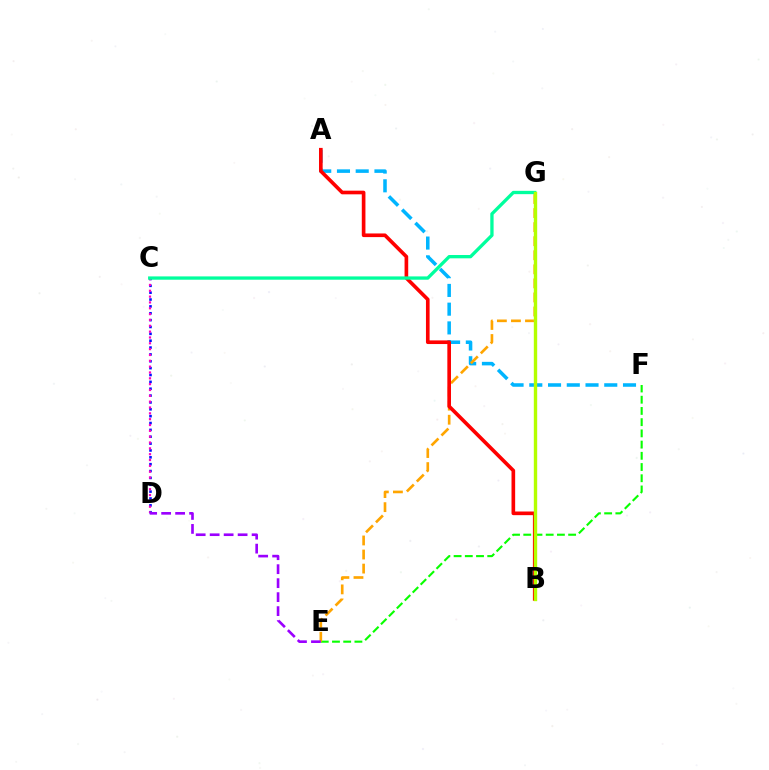{('C', 'D'): [{'color': '#0010ff', 'line_style': 'dotted', 'thickness': 1.86}, {'color': '#ff00bd', 'line_style': 'dotted', 'thickness': 1.59}], ('A', 'F'): [{'color': '#00b5ff', 'line_style': 'dashed', 'thickness': 2.55}], ('E', 'F'): [{'color': '#08ff00', 'line_style': 'dashed', 'thickness': 1.52}], ('E', 'G'): [{'color': '#ffa500', 'line_style': 'dashed', 'thickness': 1.91}], ('A', 'B'): [{'color': '#ff0000', 'line_style': 'solid', 'thickness': 2.63}], ('D', 'E'): [{'color': '#9b00ff', 'line_style': 'dashed', 'thickness': 1.9}], ('C', 'G'): [{'color': '#00ff9d', 'line_style': 'solid', 'thickness': 2.38}], ('B', 'G'): [{'color': '#b3ff00', 'line_style': 'solid', 'thickness': 2.43}]}